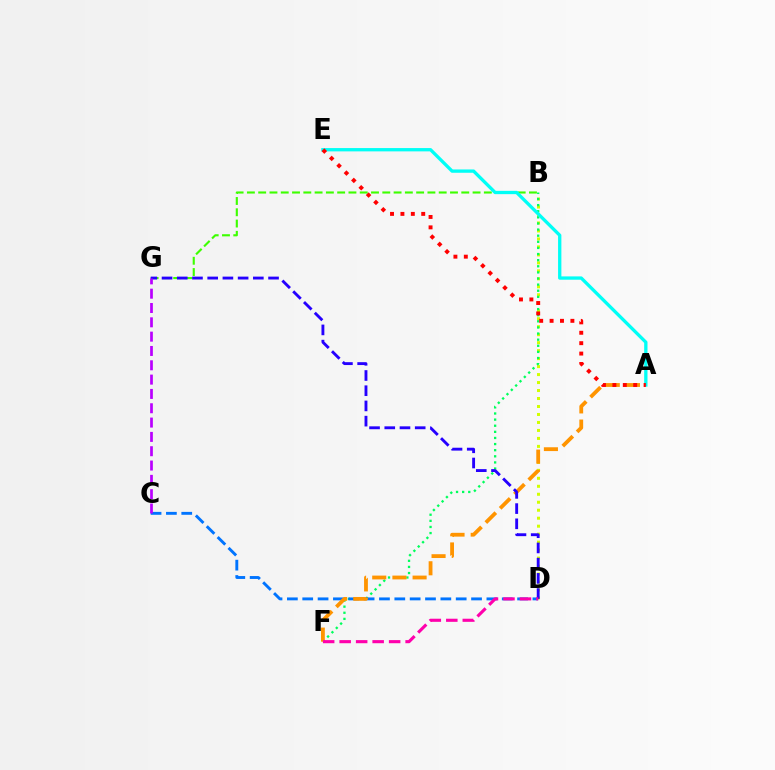{('B', 'D'): [{'color': '#d1ff00', 'line_style': 'dotted', 'thickness': 2.17}], ('B', 'G'): [{'color': '#3dff00', 'line_style': 'dashed', 'thickness': 1.53}], ('B', 'F'): [{'color': '#00ff5c', 'line_style': 'dotted', 'thickness': 1.66}], ('C', 'D'): [{'color': '#0074ff', 'line_style': 'dashed', 'thickness': 2.08}], ('A', 'F'): [{'color': '#ff9400', 'line_style': 'dashed', 'thickness': 2.74}], ('D', 'G'): [{'color': '#2500ff', 'line_style': 'dashed', 'thickness': 2.07}], ('A', 'E'): [{'color': '#00fff6', 'line_style': 'solid', 'thickness': 2.38}, {'color': '#ff0000', 'line_style': 'dotted', 'thickness': 2.83}], ('D', 'F'): [{'color': '#ff00ac', 'line_style': 'dashed', 'thickness': 2.24}], ('C', 'G'): [{'color': '#b900ff', 'line_style': 'dashed', 'thickness': 1.95}]}